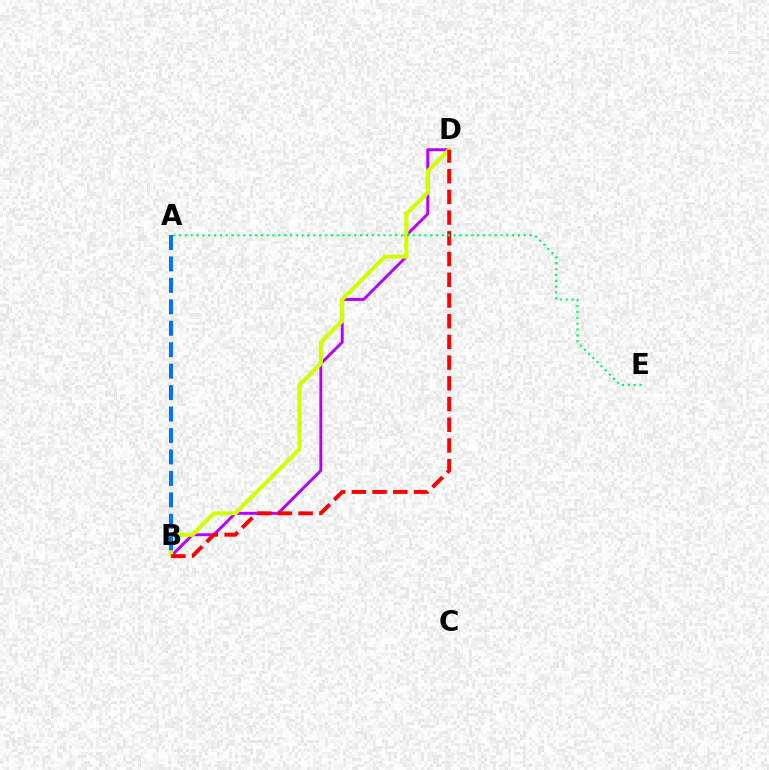{('B', 'D'): [{'color': '#b900ff', 'line_style': 'solid', 'thickness': 2.11}, {'color': '#d1ff00', 'line_style': 'solid', 'thickness': 2.94}, {'color': '#ff0000', 'line_style': 'dashed', 'thickness': 2.81}], ('A', 'E'): [{'color': '#00ff5c', 'line_style': 'dotted', 'thickness': 1.59}], ('A', 'B'): [{'color': '#0074ff', 'line_style': 'dashed', 'thickness': 2.91}]}